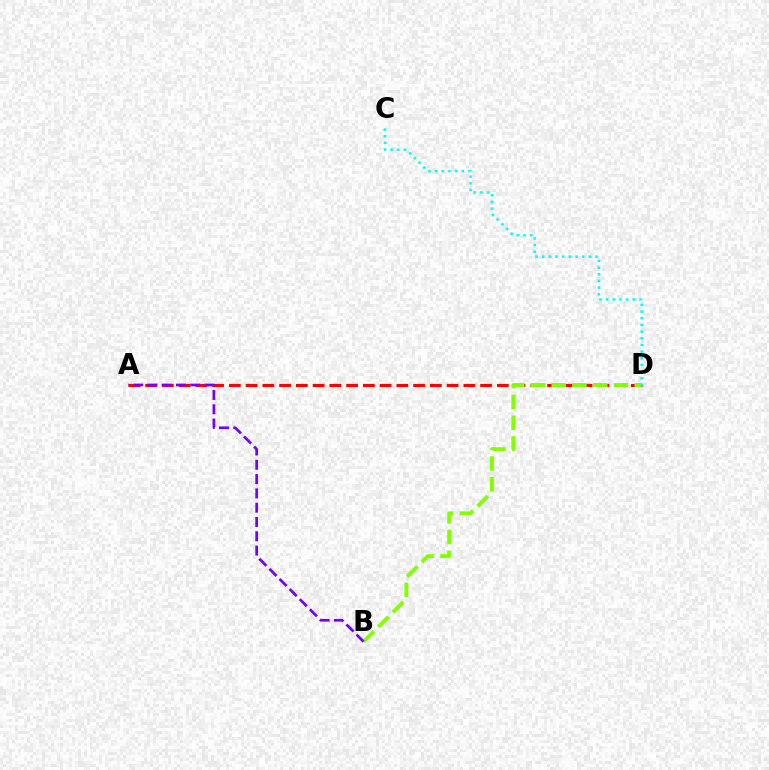{('A', 'D'): [{'color': '#ff0000', 'line_style': 'dashed', 'thickness': 2.28}], ('B', 'D'): [{'color': '#84ff00', 'line_style': 'dashed', 'thickness': 2.82}], ('A', 'B'): [{'color': '#7200ff', 'line_style': 'dashed', 'thickness': 1.94}], ('C', 'D'): [{'color': '#00fff6', 'line_style': 'dotted', 'thickness': 1.81}]}